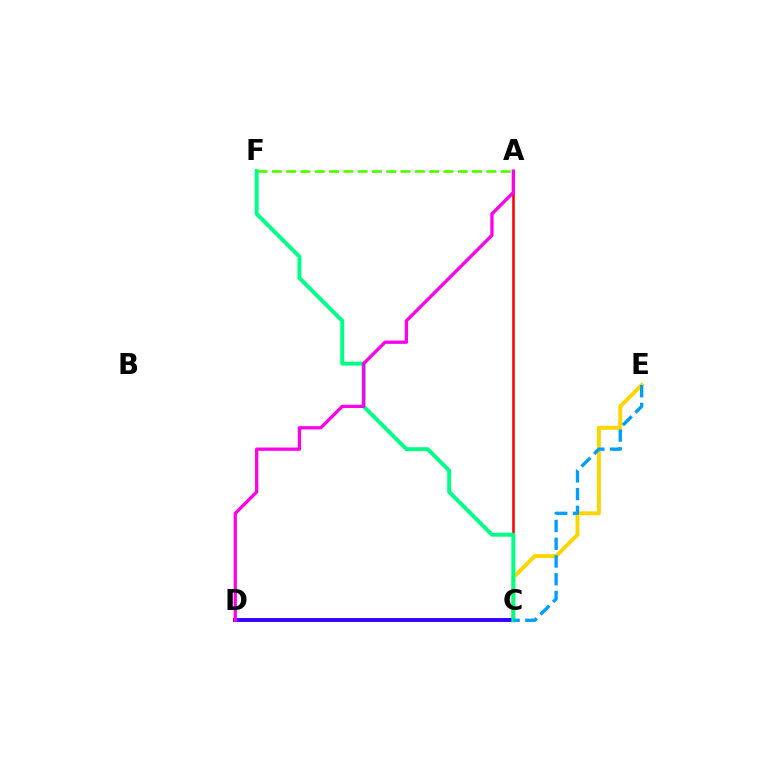{('C', 'E'): [{'color': '#ffd500', 'line_style': 'solid', 'thickness': 2.81}, {'color': '#009eff', 'line_style': 'dashed', 'thickness': 2.41}], ('C', 'D'): [{'color': '#3700ff', 'line_style': 'solid', 'thickness': 2.81}], ('A', 'C'): [{'color': '#ff0000', 'line_style': 'solid', 'thickness': 1.86}], ('C', 'F'): [{'color': '#00ff86', 'line_style': 'solid', 'thickness': 2.82}], ('A', 'D'): [{'color': '#ff00ed', 'line_style': 'solid', 'thickness': 2.36}], ('A', 'F'): [{'color': '#4fff00', 'line_style': 'dashed', 'thickness': 1.94}]}